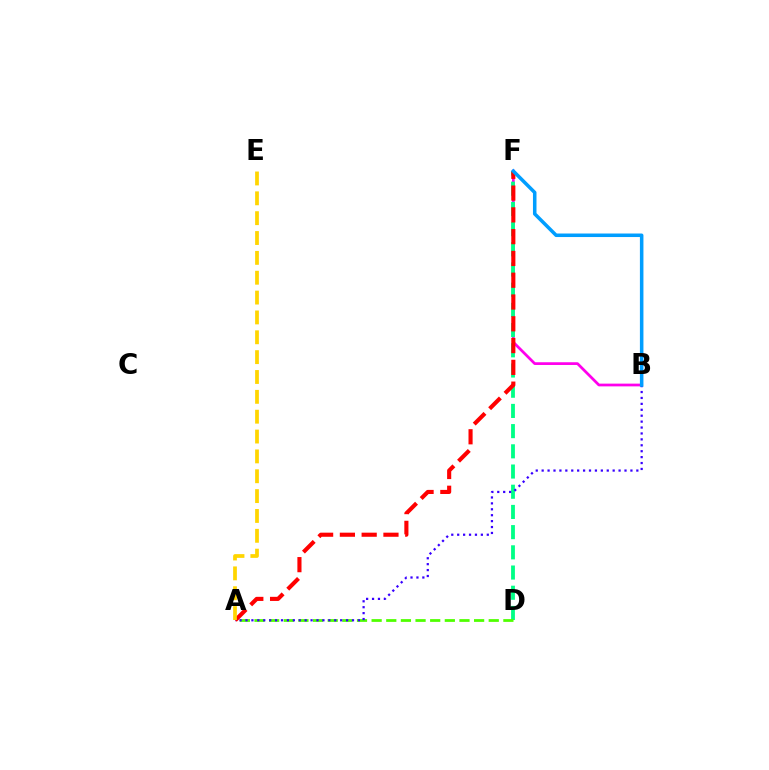{('B', 'F'): [{'color': '#ff00ed', 'line_style': 'solid', 'thickness': 1.97}, {'color': '#009eff', 'line_style': 'solid', 'thickness': 2.54}], ('D', 'F'): [{'color': '#00ff86', 'line_style': 'dashed', 'thickness': 2.74}], ('A', 'D'): [{'color': '#4fff00', 'line_style': 'dashed', 'thickness': 1.99}], ('A', 'B'): [{'color': '#3700ff', 'line_style': 'dotted', 'thickness': 1.61}], ('A', 'F'): [{'color': '#ff0000', 'line_style': 'dashed', 'thickness': 2.96}], ('A', 'E'): [{'color': '#ffd500', 'line_style': 'dashed', 'thickness': 2.7}]}